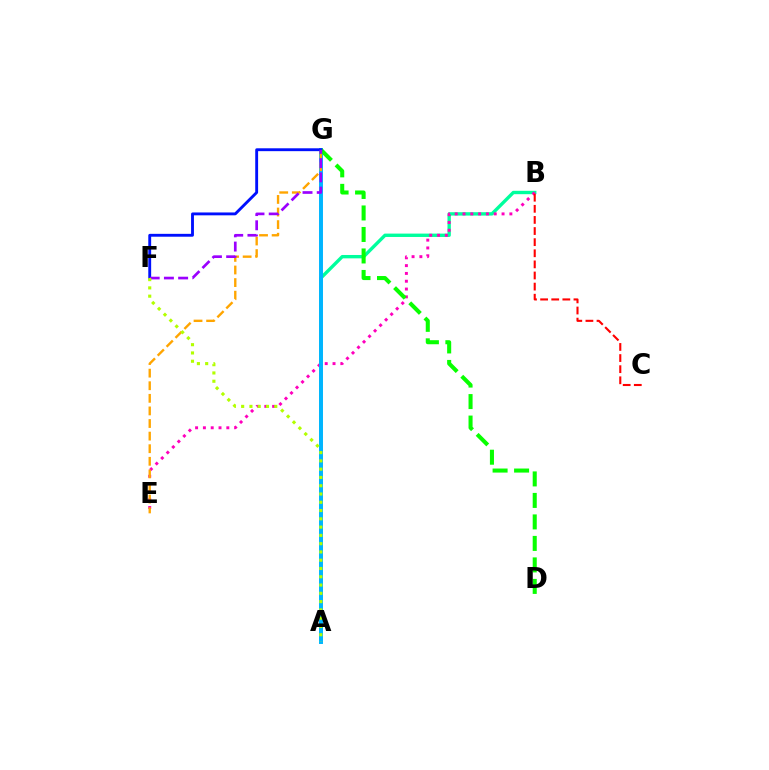{('A', 'B'): [{'color': '#00ff9d', 'line_style': 'solid', 'thickness': 2.43}], ('B', 'E'): [{'color': '#ff00bd', 'line_style': 'dotted', 'thickness': 2.12}], ('A', 'G'): [{'color': '#00b5ff', 'line_style': 'solid', 'thickness': 2.84}], ('D', 'G'): [{'color': '#08ff00', 'line_style': 'dashed', 'thickness': 2.92}], ('E', 'G'): [{'color': '#ffa500', 'line_style': 'dashed', 'thickness': 1.71}], ('F', 'G'): [{'color': '#0010ff', 'line_style': 'solid', 'thickness': 2.06}, {'color': '#9b00ff', 'line_style': 'dashed', 'thickness': 1.93}], ('B', 'C'): [{'color': '#ff0000', 'line_style': 'dashed', 'thickness': 1.51}], ('A', 'F'): [{'color': '#b3ff00', 'line_style': 'dotted', 'thickness': 2.25}]}